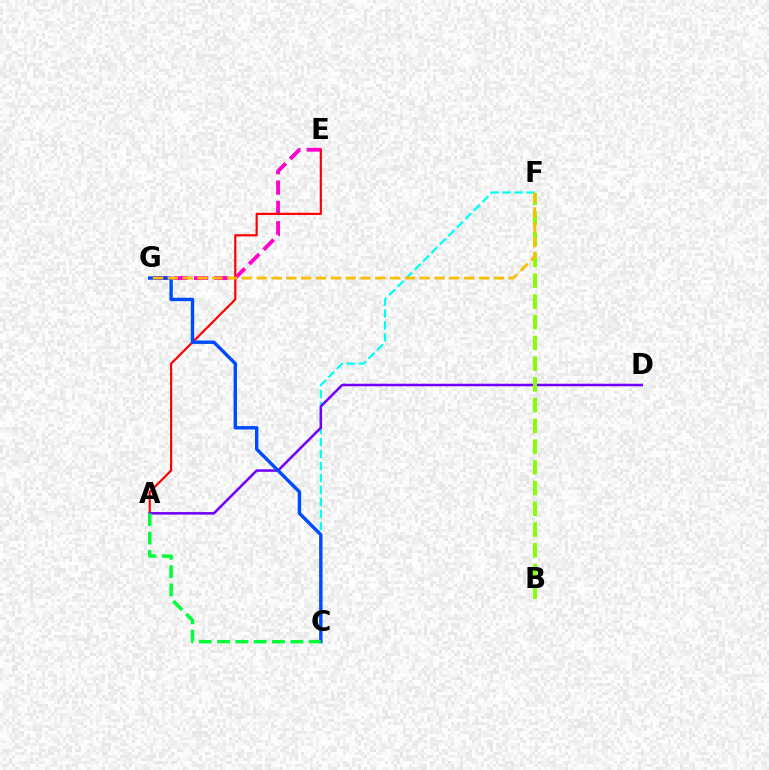{('E', 'G'): [{'color': '#ff00cf', 'line_style': 'dashed', 'thickness': 2.76}], ('A', 'E'): [{'color': '#ff0000', 'line_style': 'solid', 'thickness': 1.57}], ('C', 'F'): [{'color': '#00fff6', 'line_style': 'dashed', 'thickness': 1.63}], ('A', 'D'): [{'color': '#7200ff', 'line_style': 'solid', 'thickness': 1.82}], ('C', 'G'): [{'color': '#004bff', 'line_style': 'solid', 'thickness': 2.46}], ('B', 'F'): [{'color': '#84ff00', 'line_style': 'dashed', 'thickness': 2.82}], ('A', 'C'): [{'color': '#00ff39', 'line_style': 'dashed', 'thickness': 2.49}], ('F', 'G'): [{'color': '#ffbd00', 'line_style': 'dashed', 'thickness': 2.01}]}